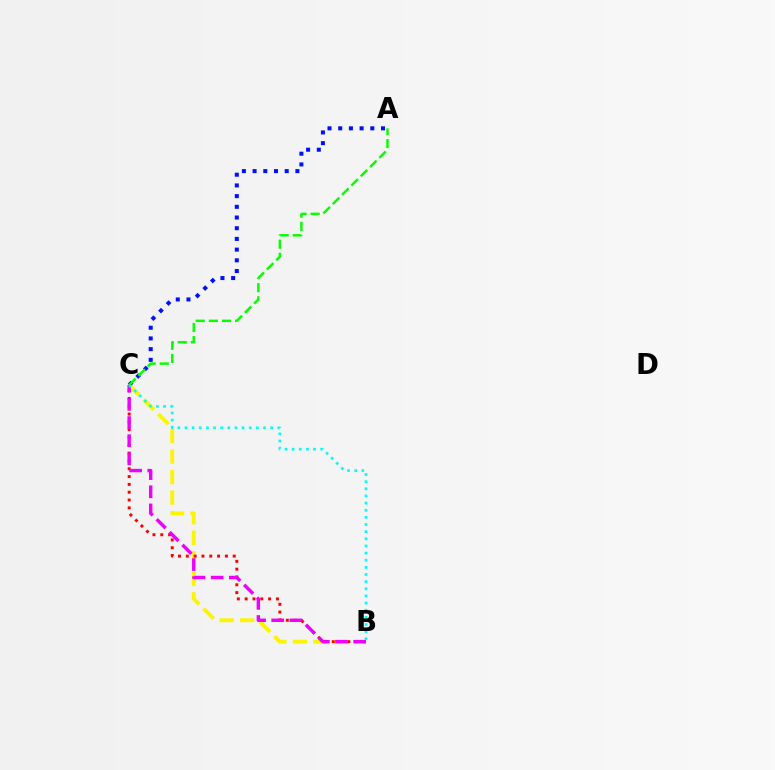{('B', 'C'): [{'color': '#fcf500', 'line_style': 'dashed', 'thickness': 2.79}, {'color': '#ff0000', 'line_style': 'dotted', 'thickness': 2.12}, {'color': '#ee00ff', 'line_style': 'dashed', 'thickness': 2.47}, {'color': '#00fff6', 'line_style': 'dotted', 'thickness': 1.94}], ('A', 'C'): [{'color': '#0010ff', 'line_style': 'dotted', 'thickness': 2.91}, {'color': '#08ff00', 'line_style': 'dashed', 'thickness': 1.78}]}